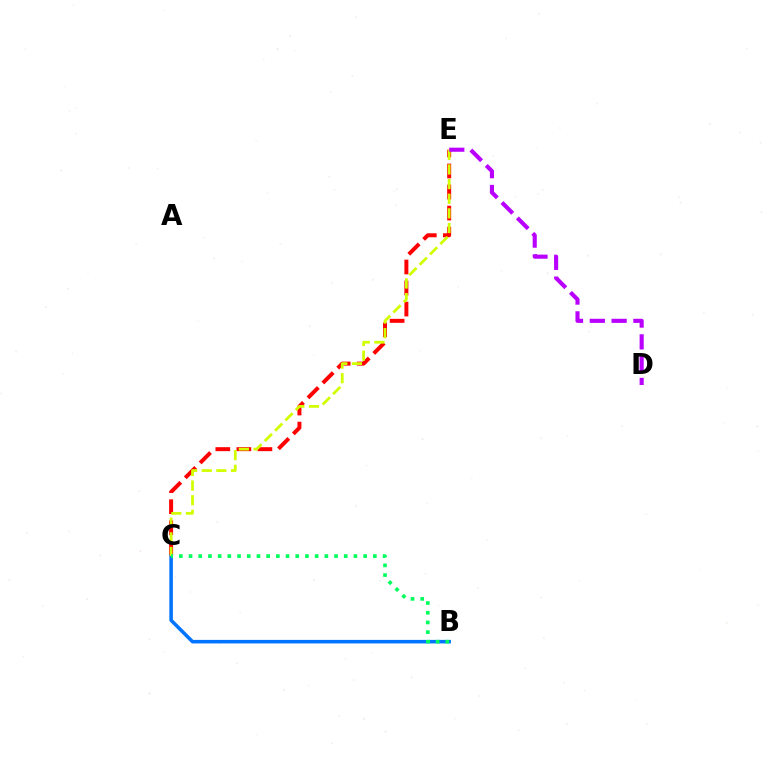{('C', 'E'): [{'color': '#ff0000', 'line_style': 'dashed', 'thickness': 2.86}, {'color': '#d1ff00', 'line_style': 'dashed', 'thickness': 1.99}], ('B', 'C'): [{'color': '#0074ff', 'line_style': 'solid', 'thickness': 2.55}, {'color': '#00ff5c', 'line_style': 'dotted', 'thickness': 2.64}], ('D', 'E'): [{'color': '#b900ff', 'line_style': 'dashed', 'thickness': 2.96}]}